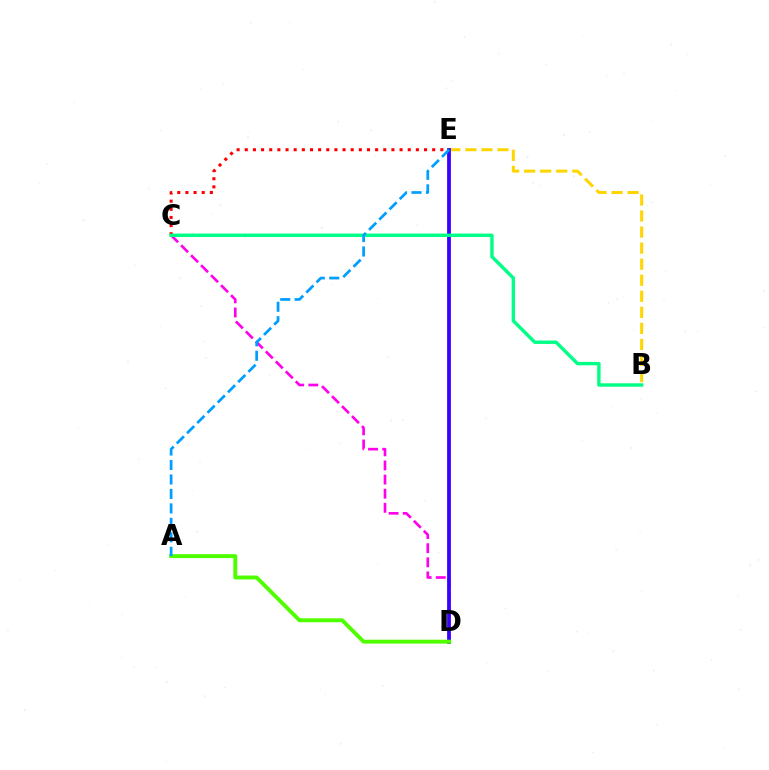{('B', 'E'): [{'color': '#ffd500', 'line_style': 'dashed', 'thickness': 2.18}], ('C', 'E'): [{'color': '#ff0000', 'line_style': 'dotted', 'thickness': 2.21}], ('C', 'D'): [{'color': '#ff00ed', 'line_style': 'dashed', 'thickness': 1.92}], ('D', 'E'): [{'color': '#3700ff', 'line_style': 'solid', 'thickness': 2.71}], ('A', 'D'): [{'color': '#4fff00', 'line_style': 'solid', 'thickness': 2.82}], ('B', 'C'): [{'color': '#00ff86', 'line_style': 'solid', 'thickness': 2.45}], ('A', 'E'): [{'color': '#009eff', 'line_style': 'dashed', 'thickness': 1.97}]}